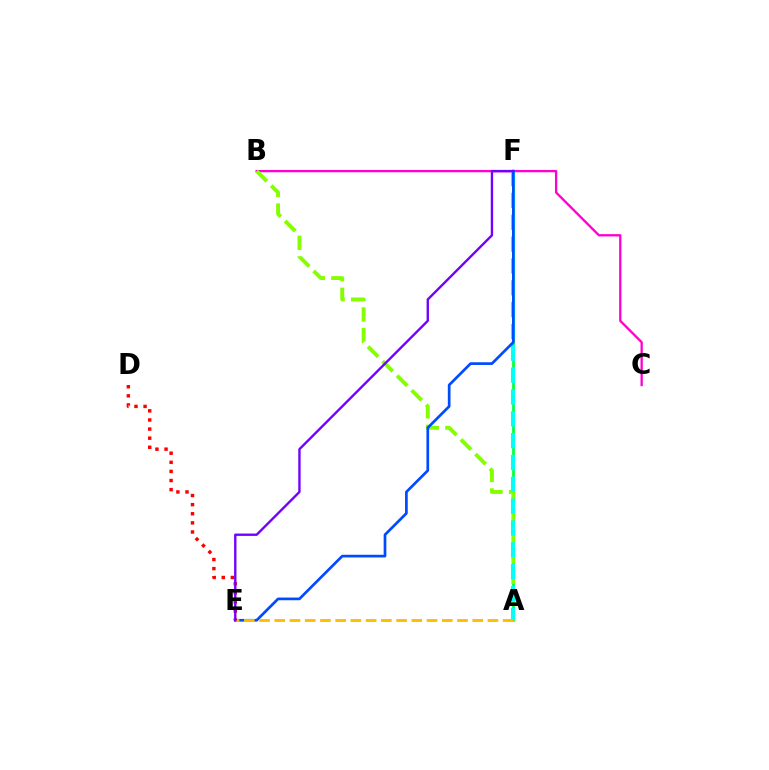{('A', 'F'): [{'color': '#00ff39', 'line_style': 'solid', 'thickness': 1.95}, {'color': '#00fff6', 'line_style': 'dashed', 'thickness': 2.97}], ('B', 'C'): [{'color': '#ff00cf', 'line_style': 'solid', 'thickness': 1.66}], ('A', 'B'): [{'color': '#84ff00', 'line_style': 'dashed', 'thickness': 2.79}], ('E', 'F'): [{'color': '#004bff', 'line_style': 'solid', 'thickness': 1.94}, {'color': '#7200ff', 'line_style': 'solid', 'thickness': 1.7}], ('A', 'E'): [{'color': '#ffbd00', 'line_style': 'dashed', 'thickness': 2.07}], ('D', 'E'): [{'color': '#ff0000', 'line_style': 'dotted', 'thickness': 2.47}]}